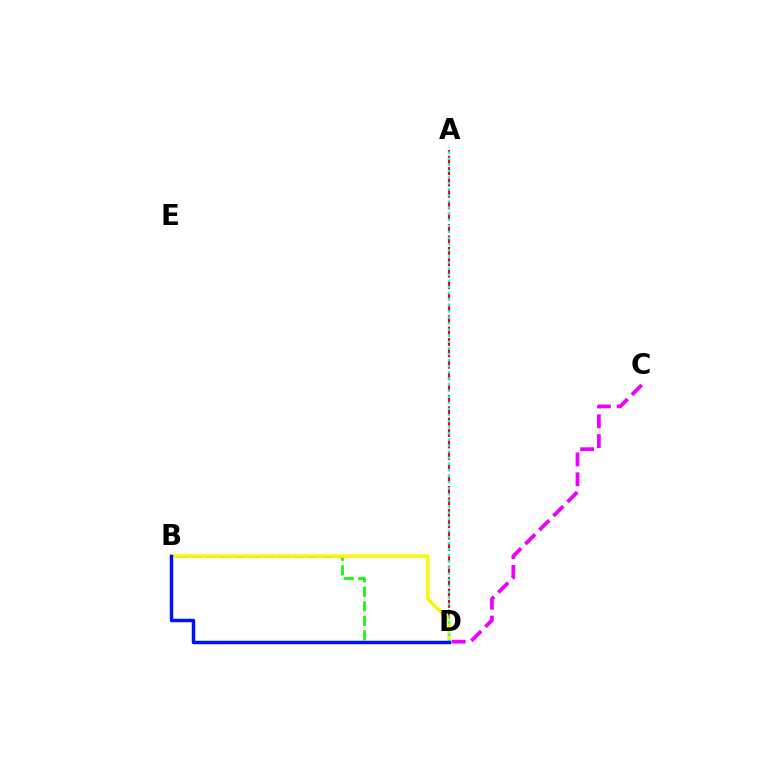{('A', 'D'): [{'color': '#ff0000', 'line_style': 'dashed', 'thickness': 1.55}, {'color': '#00fff6', 'line_style': 'dotted', 'thickness': 1.66}], ('B', 'D'): [{'color': '#08ff00', 'line_style': 'dashed', 'thickness': 1.97}, {'color': '#fcf500', 'line_style': 'solid', 'thickness': 2.43}, {'color': '#0010ff', 'line_style': 'solid', 'thickness': 2.49}], ('C', 'D'): [{'color': '#ee00ff', 'line_style': 'dashed', 'thickness': 2.7}]}